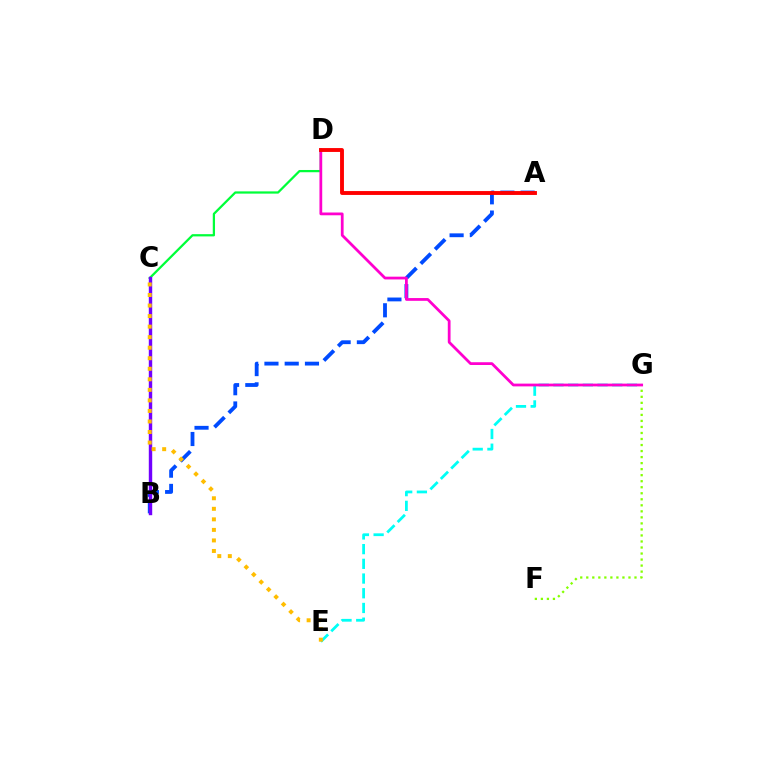{('F', 'G'): [{'color': '#84ff00', 'line_style': 'dotted', 'thickness': 1.64}], ('C', 'D'): [{'color': '#00ff39', 'line_style': 'solid', 'thickness': 1.62}], ('A', 'B'): [{'color': '#004bff', 'line_style': 'dashed', 'thickness': 2.75}], ('E', 'G'): [{'color': '#00fff6', 'line_style': 'dashed', 'thickness': 2.0}], ('D', 'G'): [{'color': '#ff00cf', 'line_style': 'solid', 'thickness': 1.99}], ('B', 'C'): [{'color': '#7200ff', 'line_style': 'solid', 'thickness': 2.46}], ('A', 'D'): [{'color': '#ff0000', 'line_style': 'solid', 'thickness': 2.79}], ('C', 'E'): [{'color': '#ffbd00', 'line_style': 'dotted', 'thickness': 2.86}]}